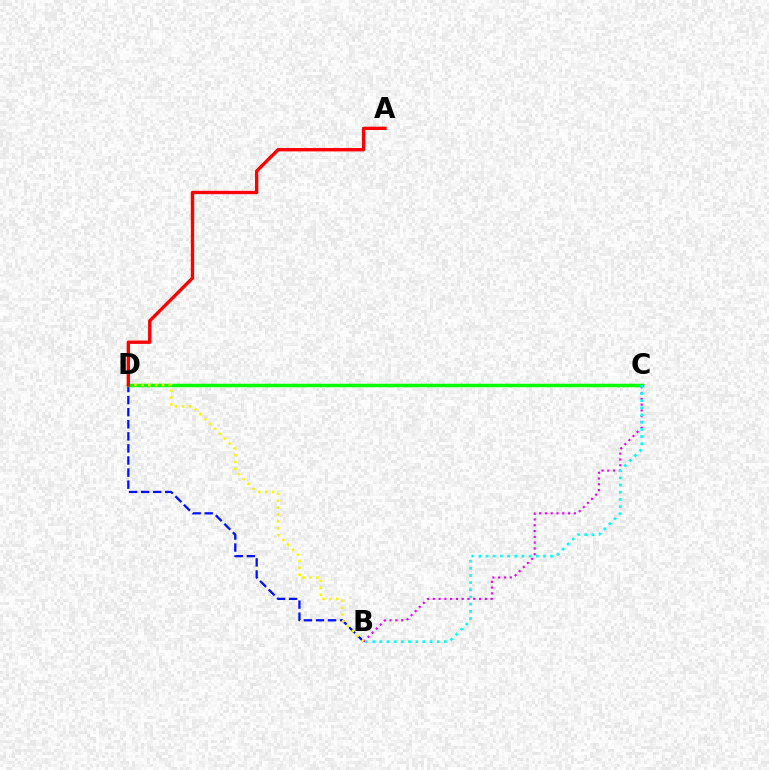{('B', 'D'): [{'color': '#0010ff', 'line_style': 'dashed', 'thickness': 1.64}, {'color': '#fcf500', 'line_style': 'dotted', 'thickness': 1.88}], ('B', 'C'): [{'color': '#ee00ff', 'line_style': 'dotted', 'thickness': 1.57}, {'color': '#00fff6', 'line_style': 'dotted', 'thickness': 1.95}], ('C', 'D'): [{'color': '#08ff00', 'line_style': 'solid', 'thickness': 2.49}], ('A', 'D'): [{'color': '#ff0000', 'line_style': 'solid', 'thickness': 2.4}]}